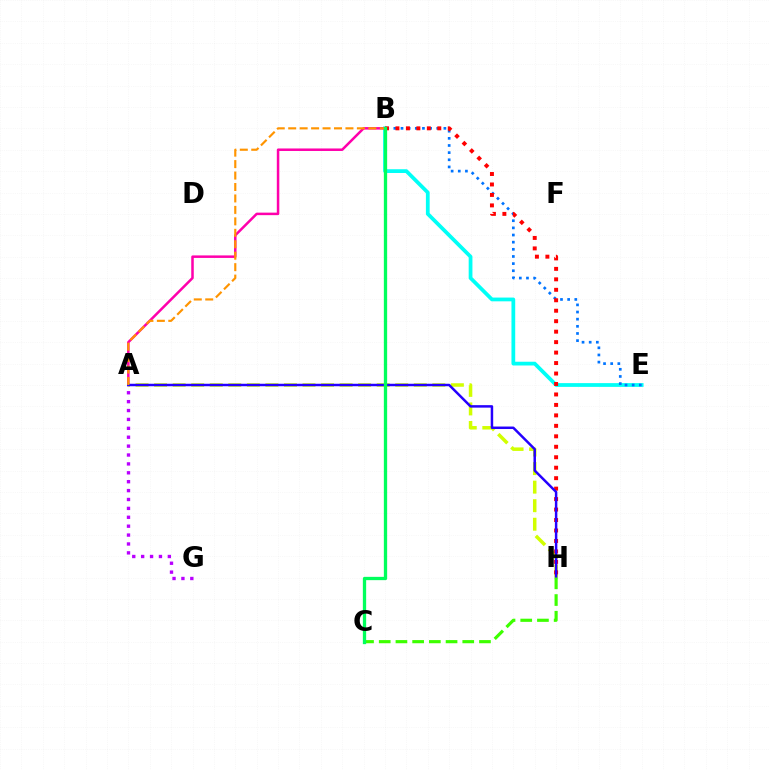{('A', 'G'): [{'color': '#b900ff', 'line_style': 'dotted', 'thickness': 2.42}], ('B', 'E'): [{'color': '#00fff6', 'line_style': 'solid', 'thickness': 2.7}, {'color': '#0074ff', 'line_style': 'dotted', 'thickness': 1.94}], ('A', 'B'): [{'color': '#ff00ac', 'line_style': 'solid', 'thickness': 1.81}, {'color': '#ff9400', 'line_style': 'dashed', 'thickness': 1.56}], ('A', 'H'): [{'color': '#d1ff00', 'line_style': 'dashed', 'thickness': 2.52}, {'color': '#2500ff', 'line_style': 'solid', 'thickness': 1.79}], ('B', 'H'): [{'color': '#ff0000', 'line_style': 'dotted', 'thickness': 2.84}], ('C', 'H'): [{'color': '#3dff00', 'line_style': 'dashed', 'thickness': 2.27}], ('B', 'C'): [{'color': '#00ff5c', 'line_style': 'solid', 'thickness': 2.37}]}